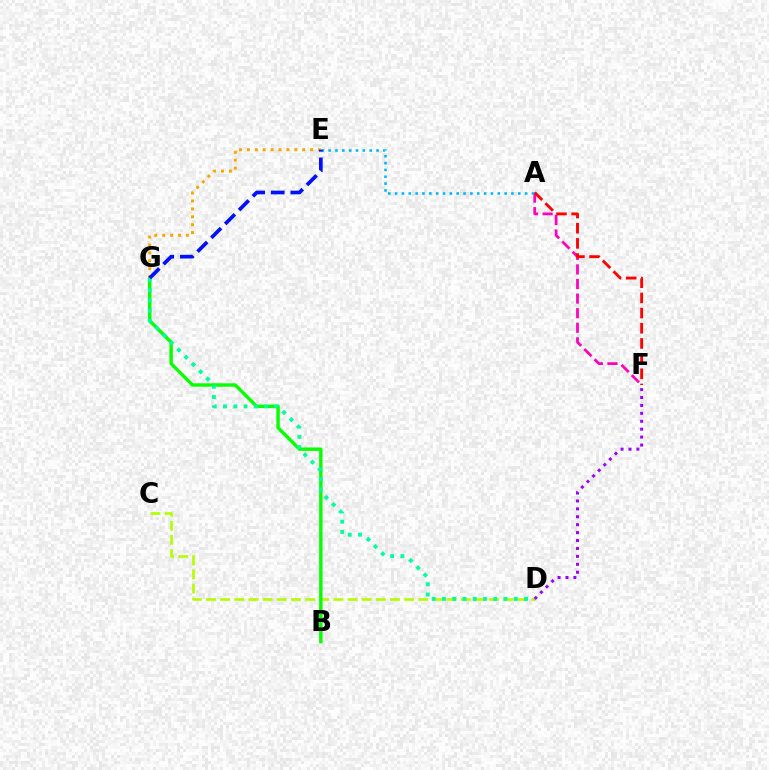{('C', 'D'): [{'color': '#b3ff00', 'line_style': 'dashed', 'thickness': 1.92}], ('B', 'G'): [{'color': '#08ff00', 'line_style': 'solid', 'thickness': 2.45}], ('A', 'F'): [{'color': '#ff00bd', 'line_style': 'dashed', 'thickness': 1.98}, {'color': '#ff0000', 'line_style': 'dashed', 'thickness': 2.06}], ('E', 'G'): [{'color': '#ffa500', 'line_style': 'dotted', 'thickness': 2.14}, {'color': '#0010ff', 'line_style': 'dashed', 'thickness': 2.66}], ('D', 'G'): [{'color': '#00ff9d', 'line_style': 'dotted', 'thickness': 2.79}], ('D', 'F'): [{'color': '#9b00ff', 'line_style': 'dotted', 'thickness': 2.15}], ('A', 'E'): [{'color': '#00b5ff', 'line_style': 'dotted', 'thickness': 1.86}]}